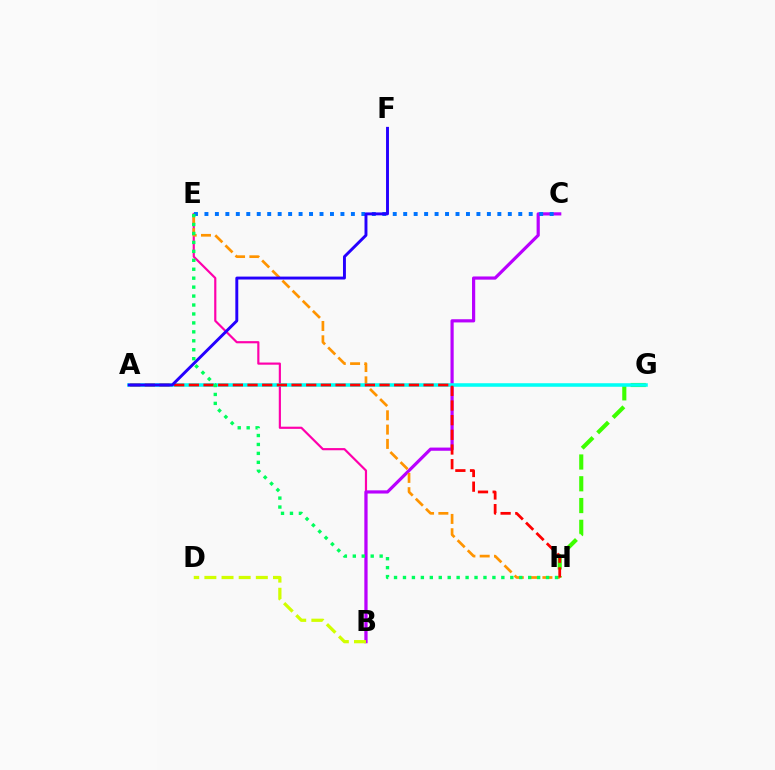{('B', 'E'): [{'color': '#ff00ac', 'line_style': 'solid', 'thickness': 1.57}], ('B', 'C'): [{'color': '#b900ff', 'line_style': 'solid', 'thickness': 2.3}], ('G', 'H'): [{'color': '#3dff00', 'line_style': 'dashed', 'thickness': 2.96}], ('E', 'H'): [{'color': '#ff9400', 'line_style': 'dashed', 'thickness': 1.94}, {'color': '#00ff5c', 'line_style': 'dotted', 'thickness': 2.43}], ('A', 'G'): [{'color': '#00fff6', 'line_style': 'solid', 'thickness': 2.55}], ('B', 'D'): [{'color': '#d1ff00', 'line_style': 'dashed', 'thickness': 2.33}], ('A', 'H'): [{'color': '#ff0000', 'line_style': 'dashed', 'thickness': 1.99}], ('C', 'E'): [{'color': '#0074ff', 'line_style': 'dotted', 'thickness': 2.84}], ('A', 'F'): [{'color': '#2500ff', 'line_style': 'solid', 'thickness': 2.1}]}